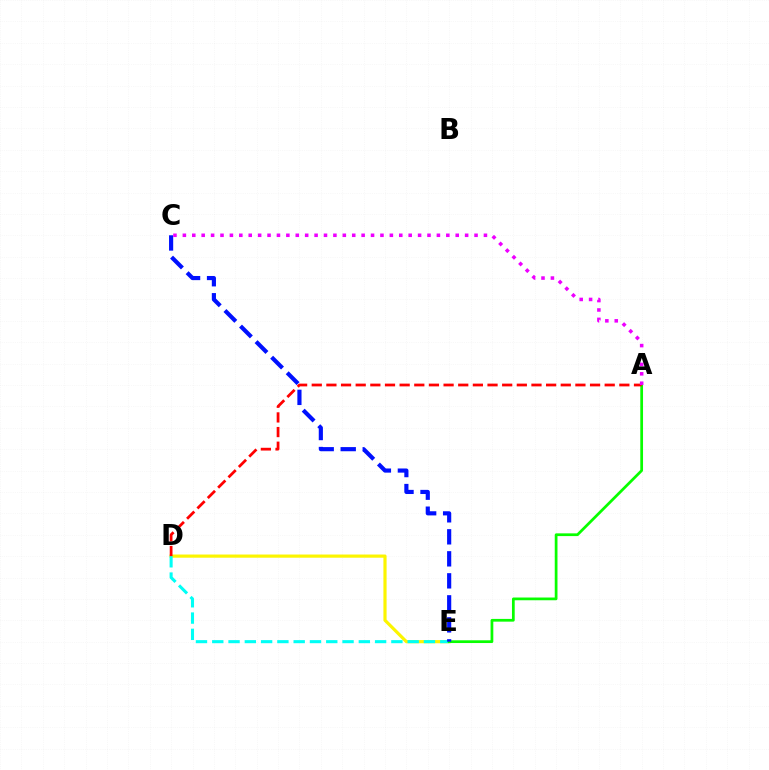{('D', 'E'): [{'color': '#fcf500', 'line_style': 'solid', 'thickness': 2.29}, {'color': '#00fff6', 'line_style': 'dashed', 'thickness': 2.21}], ('A', 'E'): [{'color': '#08ff00', 'line_style': 'solid', 'thickness': 1.97}], ('C', 'E'): [{'color': '#0010ff', 'line_style': 'dashed', 'thickness': 2.99}], ('A', 'D'): [{'color': '#ff0000', 'line_style': 'dashed', 'thickness': 1.99}], ('A', 'C'): [{'color': '#ee00ff', 'line_style': 'dotted', 'thickness': 2.56}]}